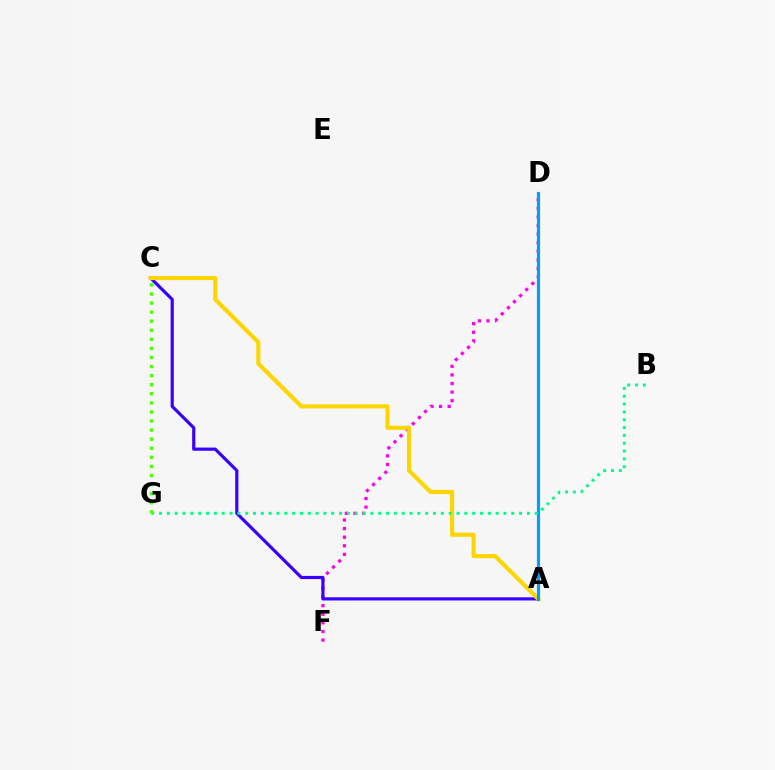{('A', 'D'): [{'color': '#ff0000', 'line_style': 'dotted', 'thickness': 2.18}, {'color': '#009eff', 'line_style': 'solid', 'thickness': 2.27}], ('D', 'F'): [{'color': '#ff00ed', 'line_style': 'dotted', 'thickness': 2.34}], ('A', 'C'): [{'color': '#3700ff', 'line_style': 'solid', 'thickness': 2.28}, {'color': '#ffd500', 'line_style': 'solid', 'thickness': 2.97}], ('B', 'G'): [{'color': '#00ff86', 'line_style': 'dotted', 'thickness': 2.13}], ('C', 'G'): [{'color': '#4fff00', 'line_style': 'dotted', 'thickness': 2.47}]}